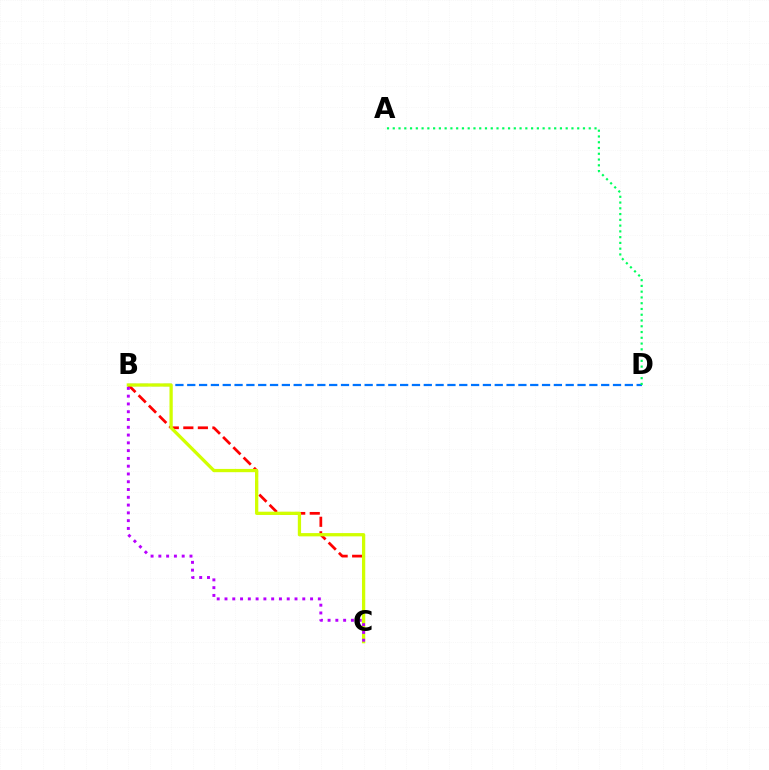{('B', 'D'): [{'color': '#0074ff', 'line_style': 'dashed', 'thickness': 1.61}], ('B', 'C'): [{'color': '#ff0000', 'line_style': 'dashed', 'thickness': 1.97}, {'color': '#d1ff00', 'line_style': 'solid', 'thickness': 2.35}, {'color': '#b900ff', 'line_style': 'dotted', 'thickness': 2.11}], ('A', 'D'): [{'color': '#00ff5c', 'line_style': 'dotted', 'thickness': 1.57}]}